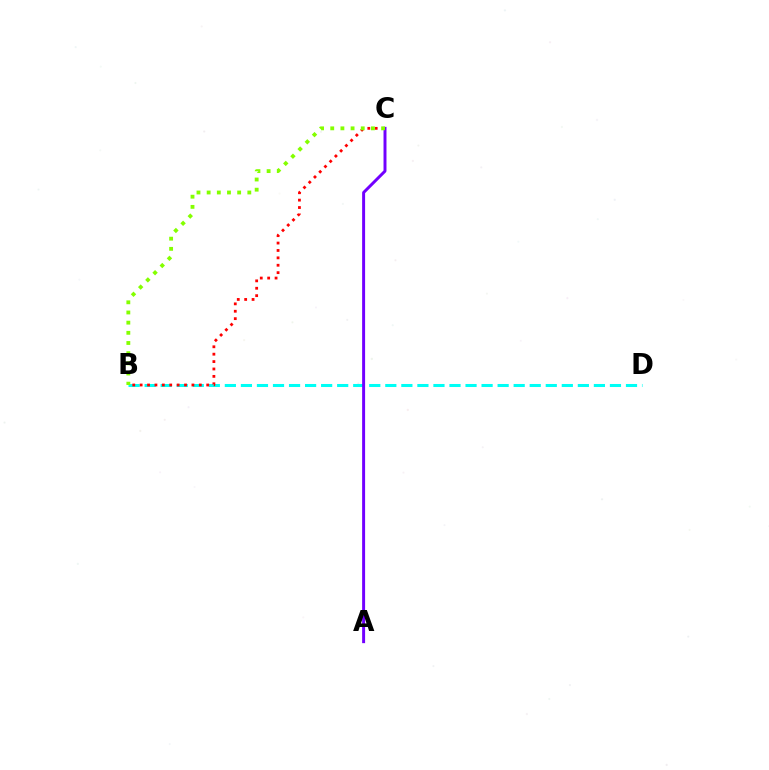{('B', 'D'): [{'color': '#00fff6', 'line_style': 'dashed', 'thickness': 2.18}], ('A', 'C'): [{'color': '#7200ff', 'line_style': 'solid', 'thickness': 2.13}], ('B', 'C'): [{'color': '#ff0000', 'line_style': 'dotted', 'thickness': 2.01}, {'color': '#84ff00', 'line_style': 'dotted', 'thickness': 2.76}]}